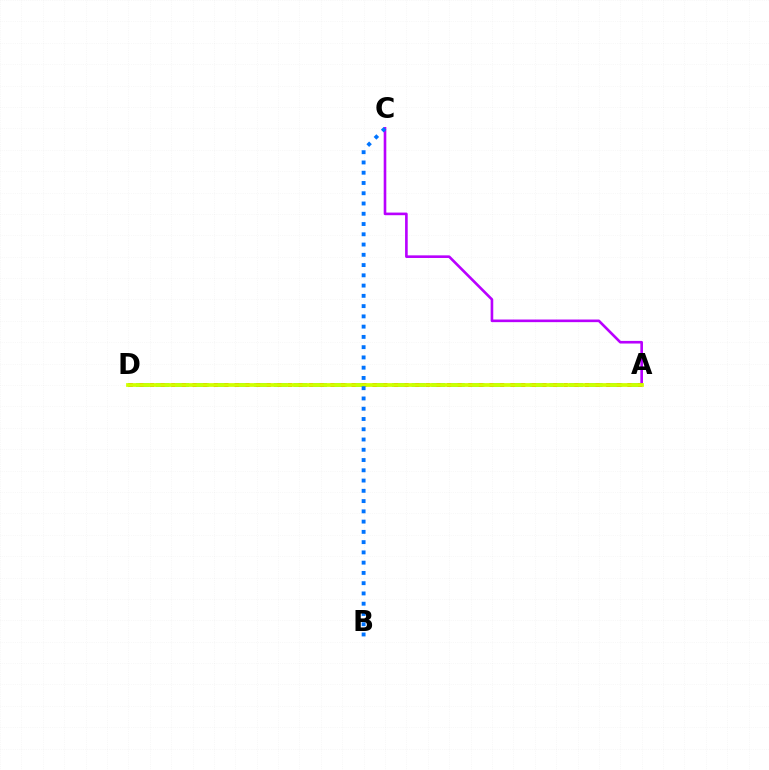{('A', 'D'): [{'color': '#00ff5c', 'line_style': 'dashed', 'thickness': 2.67}, {'color': '#ff0000', 'line_style': 'dotted', 'thickness': 2.88}, {'color': '#d1ff00', 'line_style': 'solid', 'thickness': 2.71}], ('A', 'C'): [{'color': '#b900ff', 'line_style': 'solid', 'thickness': 1.89}], ('B', 'C'): [{'color': '#0074ff', 'line_style': 'dotted', 'thickness': 2.79}]}